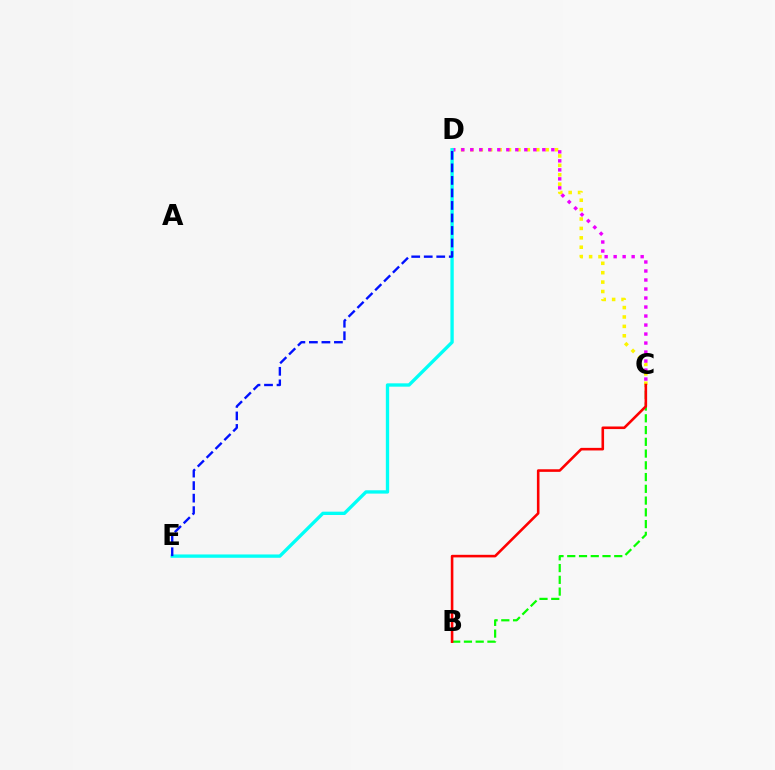{('B', 'C'): [{'color': '#08ff00', 'line_style': 'dashed', 'thickness': 1.6}, {'color': '#ff0000', 'line_style': 'solid', 'thickness': 1.86}], ('C', 'D'): [{'color': '#fcf500', 'line_style': 'dotted', 'thickness': 2.55}, {'color': '#ee00ff', 'line_style': 'dotted', 'thickness': 2.45}], ('D', 'E'): [{'color': '#00fff6', 'line_style': 'solid', 'thickness': 2.4}, {'color': '#0010ff', 'line_style': 'dashed', 'thickness': 1.7}]}